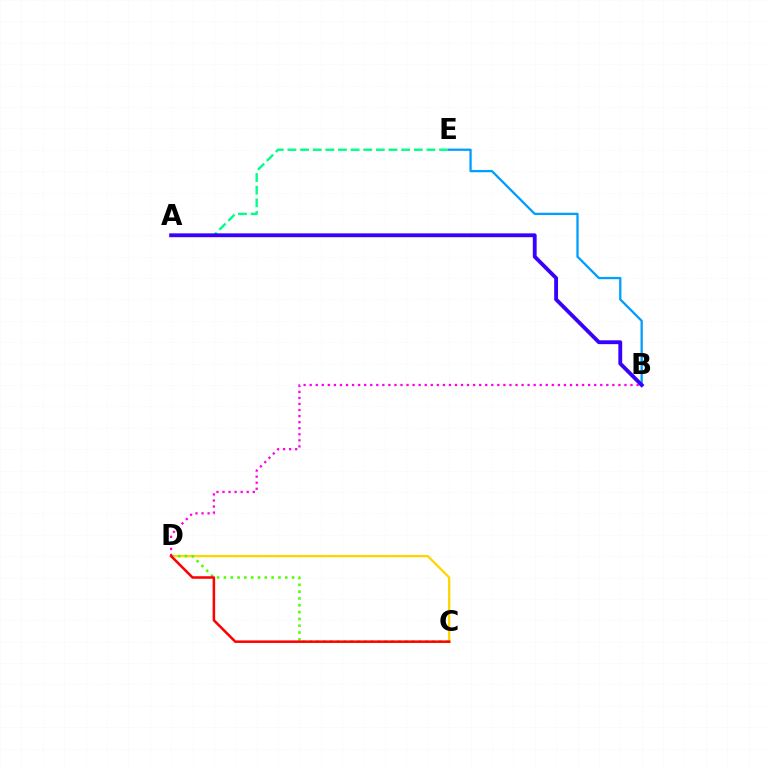{('C', 'D'): [{'color': '#ffd500', 'line_style': 'solid', 'thickness': 1.65}, {'color': '#4fff00', 'line_style': 'dotted', 'thickness': 1.85}, {'color': '#ff0000', 'line_style': 'solid', 'thickness': 1.82}], ('B', 'E'): [{'color': '#009eff', 'line_style': 'solid', 'thickness': 1.64}], ('A', 'E'): [{'color': '#00ff86', 'line_style': 'dashed', 'thickness': 1.72}], ('B', 'D'): [{'color': '#ff00ed', 'line_style': 'dotted', 'thickness': 1.64}], ('A', 'B'): [{'color': '#3700ff', 'line_style': 'solid', 'thickness': 2.77}]}